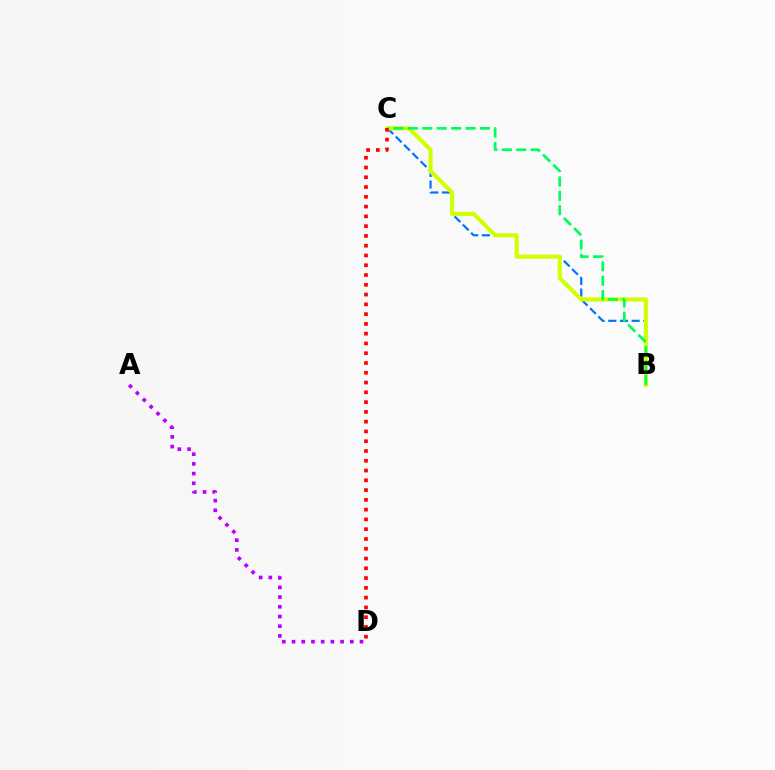{('B', 'C'): [{'color': '#0074ff', 'line_style': 'dashed', 'thickness': 1.59}, {'color': '#d1ff00', 'line_style': 'solid', 'thickness': 2.95}, {'color': '#00ff5c', 'line_style': 'dashed', 'thickness': 1.96}], ('A', 'D'): [{'color': '#b900ff', 'line_style': 'dotted', 'thickness': 2.64}], ('C', 'D'): [{'color': '#ff0000', 'line_style': 'dotted', 'thickness': 2.66}]}